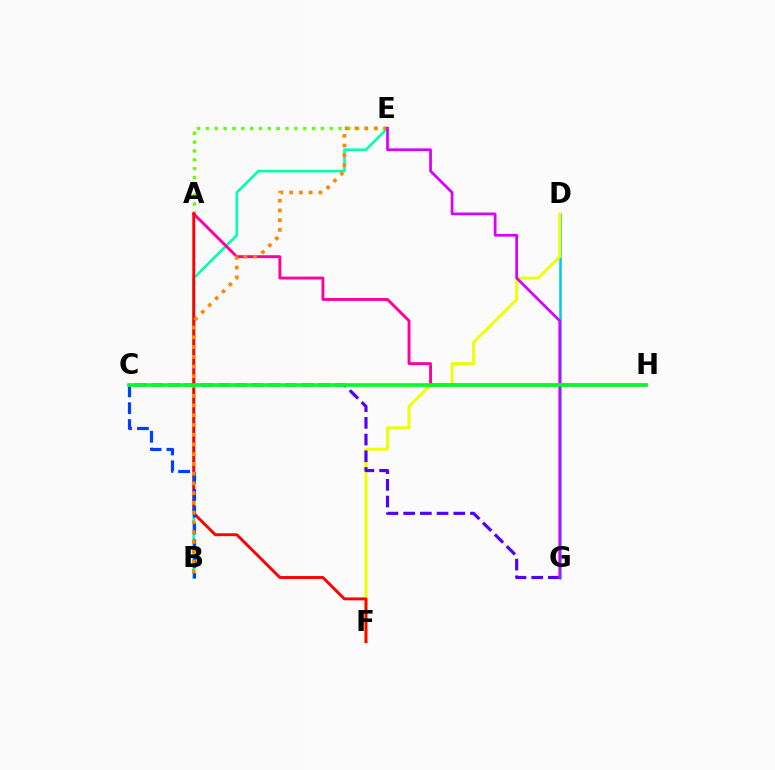{('D', 'G'): [{'color': '#00c7ff', 'line_style': 'solid', 'thickness': 1.83}], ('B', 'E'): [{'color': '#00ffaf', 'line_style': 'solid', 'thickness': 1.89}, {'color': '#ff8800', 'line_style': 'dotted', 'thickness': 2.65}], ('D', 'F'): [{'color': '#eeff00', 'line_style': 'solid', 'thickness': 2.09}], ('A', 'E'): [{'color': '#66ff00', 'line_style': 'dotted', 'thickness': 2.4}], ('A', 'H'): [{'color': '#ff00a0', 'line_style': 'solid', 'thickness': 2.08}], ('A', 'F'): [{'color': '#ff0000', 'line_style': 'solid', 'thickness': 2.09}], ('C', 'G'): [{'color': '#4f00ff', 'line_style': 'dashed', 'thickness': 2.27}], ('B', 'C'): [{'color': '#003fff', 'line_style': 'dashed', 'thickness': 2.29}], ('E', 'G'): [{'color': '#d600ff', 'line_style': 'solid', 'thickness': 1.96}], ('C', 'H'): [{'color': '#00ff27', 'line_style': 'solid', 'thickness': 2.62}]}